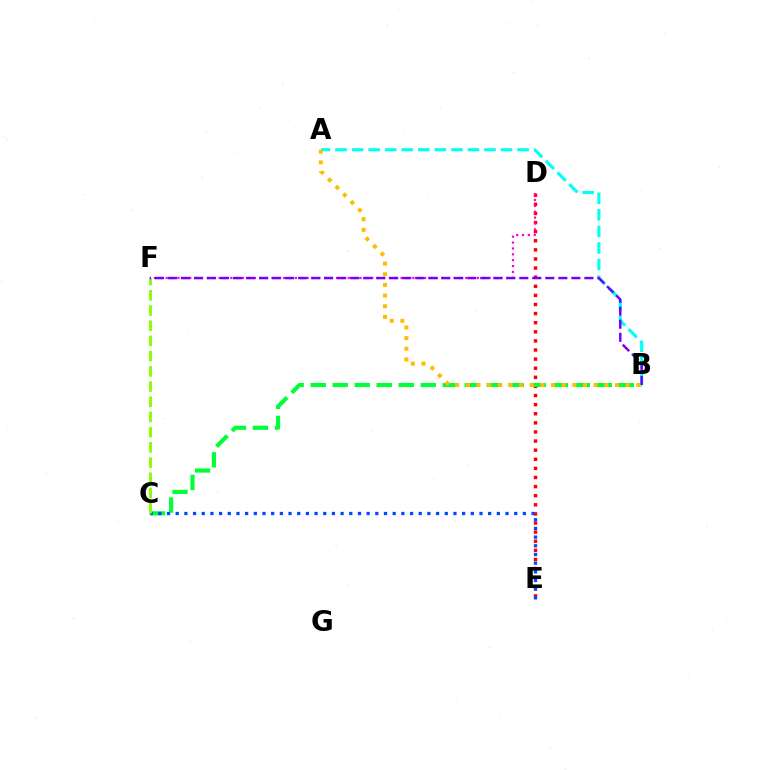{('D', 'E'): [{'color': '#ff0000', 'line_style': 'dotted', 'thickness': 2.47}], ('B', 'C'): [{'color': '#00ff39', 'line_style': 'dashed', 'thickness': 2.99}], ('A', 'B'): [{'color': '#00fff6', 'line_style': 'dashed', 'thickness': 2.25}, {'color': '#ffbd00', 'line_style': 'dotted', 'thickness': 2.89}], ('C', 'E'): [{'color': '#004bff', 'line_style': 'dotted', 'thickness': 2.36}], ('D', 'F'): [{'color': '#ff00cf', 'line_style': 'dotted', 'thickness': 1.6}], ('C', 'F'): [{'color': '#84ff00', 'line_style': 'dashed', 'thickness': 2.07}], ('B', 'F'): [{'color': '#7200ff', 'line_style': 'dashed', 'thickness': 1.77}]}